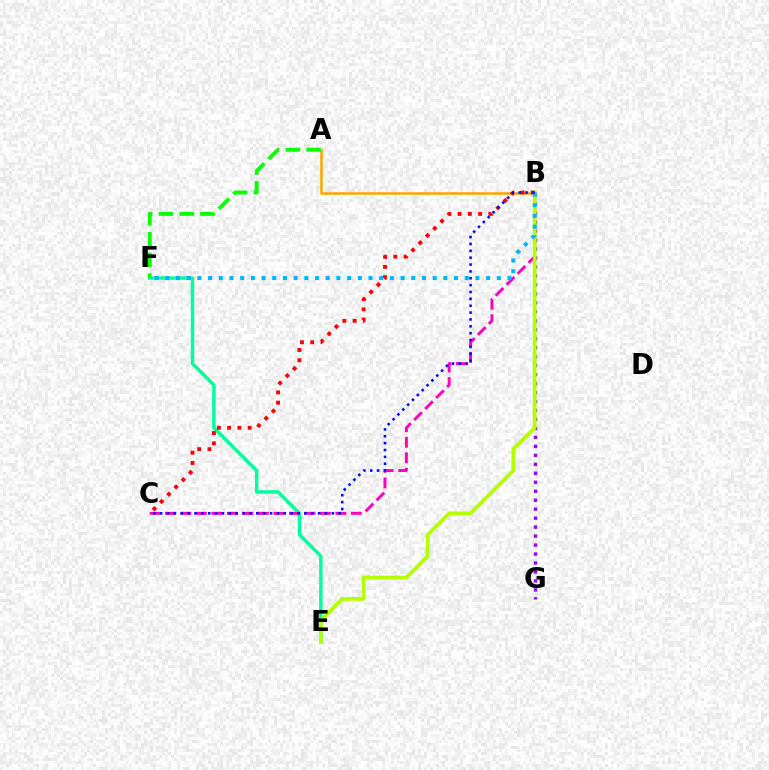{('E', 'F'): [{'color': '#00ff9d', 'line_style': 'solid', 'thickness': 2.47}], ('B', 'C'): [{'color': '#ff00bd', 'line_style': 'dashed', 'thickness': 2.11}, {'color': '#ff0000', 'line_style': 'dotted', 'thickness': 2.79}, {'color': '#0010ff', 'line_style': 'dotted', 'thickness': 1.87}], ('B', 'G'): [{'color': '#9b00ff', 'line_style': 'dotted', 'thickness': 2.44}], ('B', 'E'): [{'color': '#b3ff00', 'line_style': 'solid', 'thickness': 2.7}], ('A', 'B'): [{'color': '#ffa500', 'line_style': 'solid', 'thickness': 1.82}], ('B', 'F'): [{'color': '#00b5ff', 'line_style': 'dotted', 'thickness': 2.91}], ('A', 'F'): [{'color': '#08ff00', 'line_style': 'dashed', 'thickness': 2.82}]}